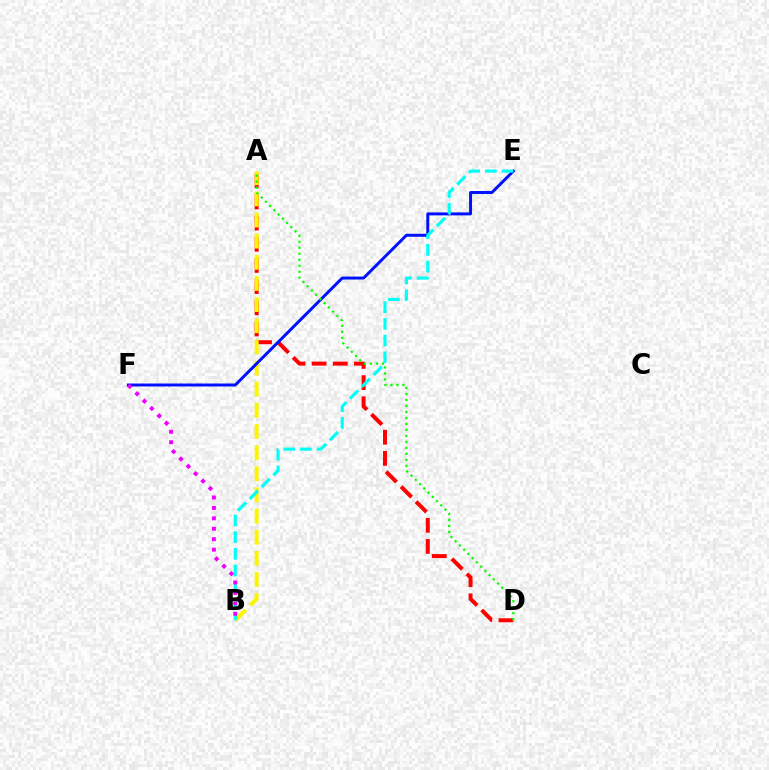{('A', 'D'): [{'color': '#ff0000', 'line_style': 'dashed', 'thickness': 2.87}, {'color': '#08ff00', 'line_style': 'dotted', 'thickness': 1.63}], ('A', 'B'): [{'color': '#fcf500', 'line_style': 'dashed', 'thickness': 2.87}], ('E', 'F'): [{'color': '#0010ff', 'line_style': 'solid', 'thickness': 2.13}], ('B', 'E'): [{'color': '#00fff6', 'line_style': 'dashed', 'thickness': 2.27}], ('B', 'F'): [{'color': '#ee00ff', 'line_style': 'dotted', 'thickness': 2.83}]}